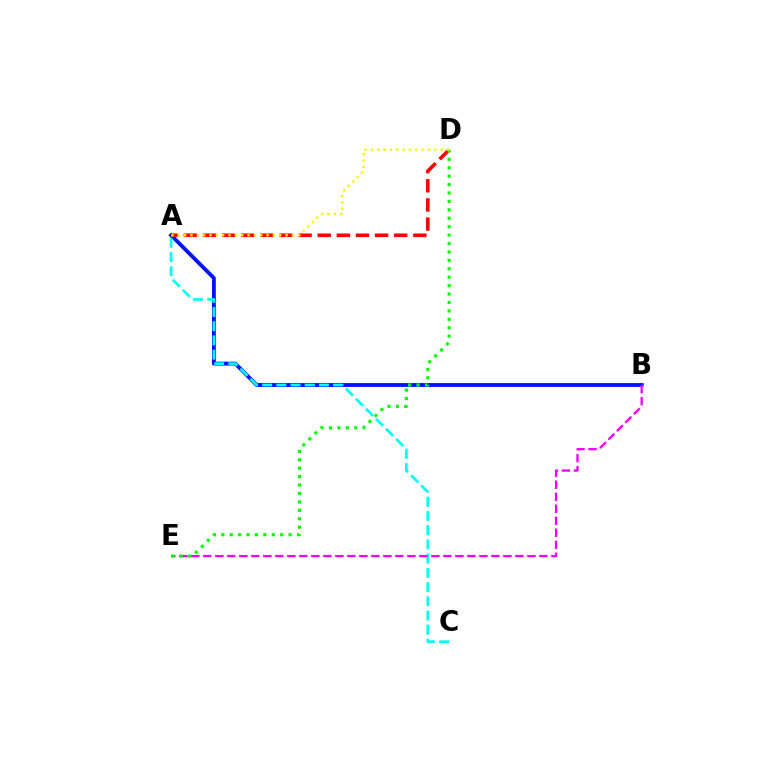{('A', 'B'): [{'color': '#0010ff', 'line_style': 'solid', 'thickness': 2.76}], ('A', 'C'): [{'color': '#00fff6', 'line_style': 'dashed', 'thickness': 1.93}], ('B', 'E'): [{'color': '#ee00ff', 'line_style': 'dashed', 'thickness': 1.63}], ('A', 'D'): [{'color': '#ff0000', 'line_style': 'dashed', 'thickness': 2.6}, {'color': '#fcf500', 'line_style': 'dotted', 'thickness': 1.72}], ('D', 'E'): [{'color': '#08ff00', 'line_style': 'dotted', 'thickness': 2.29}]}